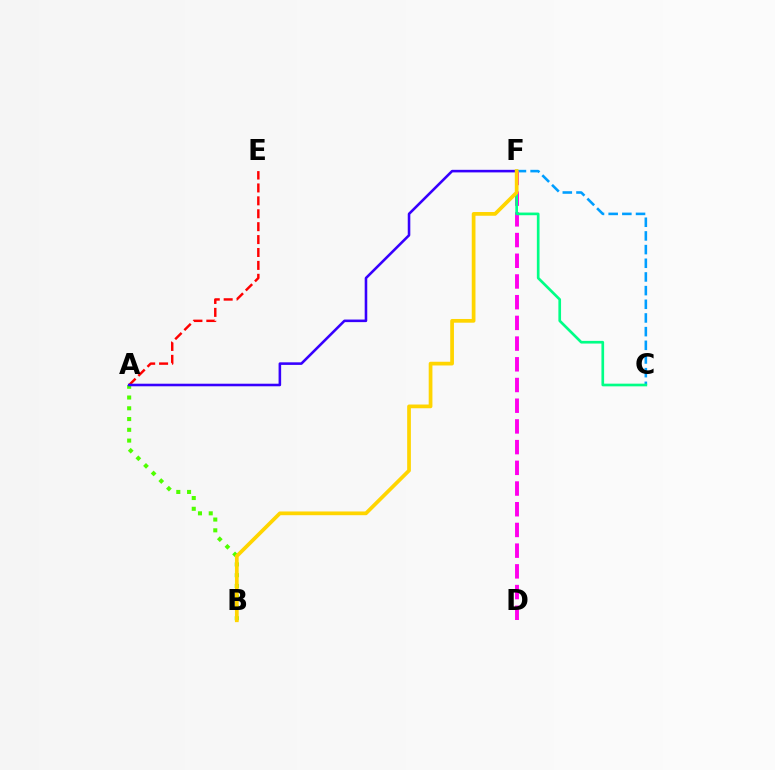{('C', 'F'): [{'color': '#009eff', 'line_style': 'dashed', 'thickness': 1.86}, {'color': '#00ff86', 'line_style': 'solid', 'thickness': 1.92}], ('A', 'E'): [{'color': '#ff0000', 'line_style': 'dashed', 'thickness': 1.75}], ('D', 'F'): [{'color': '#ff00ed', 'line_style': 'dashed', 'thickness': 2.81}], ('A', 'B'): [{'color': '#4fff00', 'line_style': 'dotted', 'thickness': 2.92}], ('A', 'F'): [{'color': '#3700ff', 'line_style': 'solid', 'thickness': 1.85}], ('B', 'F'): [{'color': '#ffd500', 'line_style': 'solid', 'thickness': 2.68}]}